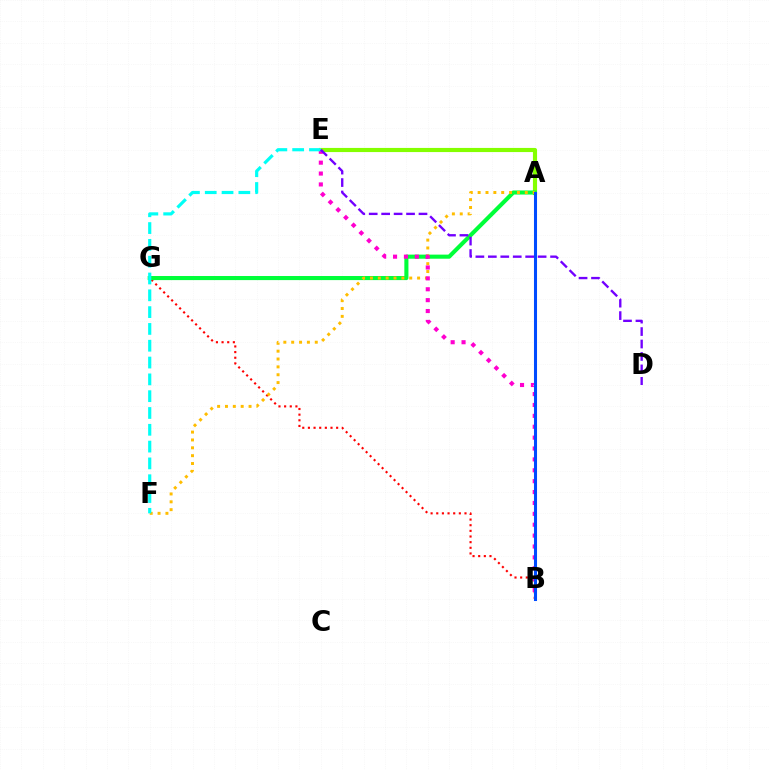{('A', 'E'): [{'color': '#84ff00', 'line_style': 'solid', 'thickness': 2.98}], ('B', 'G'): [{'color': '#ff0000', 'line_style': 'dotted', 'thickness': 1.53}], ('A', 'G'): [{'color': '#00ff39', 'line_style': 'solid', 'thickness': 2.94}], ('A', 'F'): [{'color': '#ffbd00', 'line_style': 'dotted', 'thickness': 2.13}], ('B', 'E'): [{'color': '#ff00cf', 'line_style': 'dotted', 'thickness': 2.96}], ('A', 'B'): [{'color': '#004bff', 'line_style': 'solid', 'thickness': 2.2}], ('E', 'F'): [{'color': '#00fff6', 'line_style': 'dashed', 'thickness': 2.28}], ('D', 'E'): [{'color': '#7200ff', 'line_style': 'dashed', 'thickness': 1.69}]}